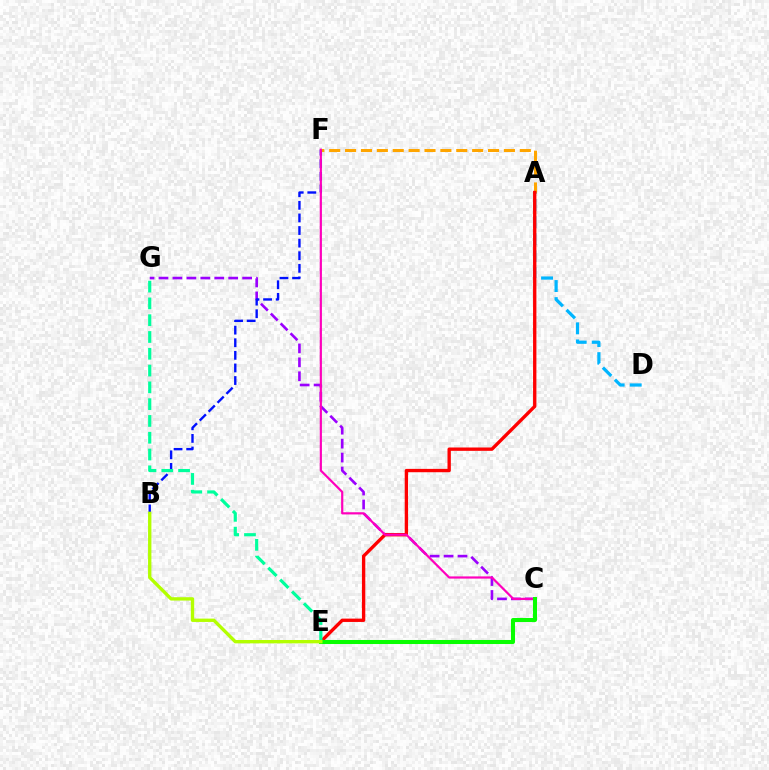{('A', 'F'): [{'color': '#ffa500', 'line_style': 'dashed', 'thickness': 2.16}], ('C', 'G'): [{'color': '#9b00ff', 'line_style': 'dashed', 'thickness': 1.89}], ('A', 'D'): [{'color': '#00b5ff', 'line_style': 'dashed', 'thickness': 2.32}], ('B', 'F'): [{'color': '#0010ff', 'line_style': 'dashed', 'thickness': 1.71}], ('A', 'E'): [{'color': '#ff0000', 'line_style': 'solid', 'thickness': 2.41}], ('C', 'F'): [{'color': '#ff00bd', 'line_style': 'solid', 'thickness': 1.58}], ('E', 'G'): [{'color': '#00ff9d', 'line_style': 'dashed', 'thickness': 2.28}], ('C', 'E'): [{'color': '#08ff00', 'line_style': 'solid', 'thickness': 2.91}], ('B', 'E'): [{'color': '#b3ff00', 'line_style': 'solid', 'thickness': 2.41}]}